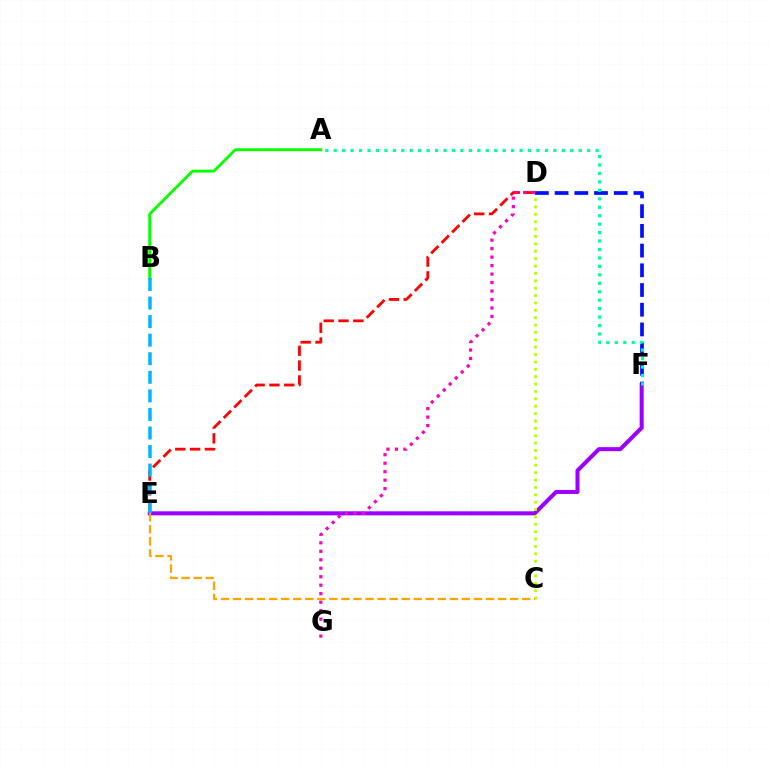{('A', 'B'): [{'color': '#08ff00', 'line_style': 'solid', 'thickness': 2.07}], ('D', 'E'): [{'color': '#ff0000', 'line_style': 'dashed', 'thickness': 2.01}], ('E', 'F'): [{'color': '#9b00ff', 'line_style': 'solid', 'thickness': 2.9}], ('C', 'D'): [{'color': '#b3ff00', 'line_style': 'dotted', 'thickness': 2.01}], ('D', 'G'): [{'color': '#ff00bd', 'line_style': 'dotted', 'thickness': 2.3}], ('D', 'F'): [{'color': '#0010ff', 'line_style': 'dashed', 'thickness': 2.68}], ('A', 'F'): [{'color': '#00ff9d', 'line_style': 'dotted', 'thickness': 2.3}], ('B', 'E'): [{'color': '#00b5ff', 'line_style': 'dashed', 'thickness': 2.52}], ('C', 'E'): [{'color': '#ffa500', 'line_style': 'dashed', 'thickness': 1.64}]}